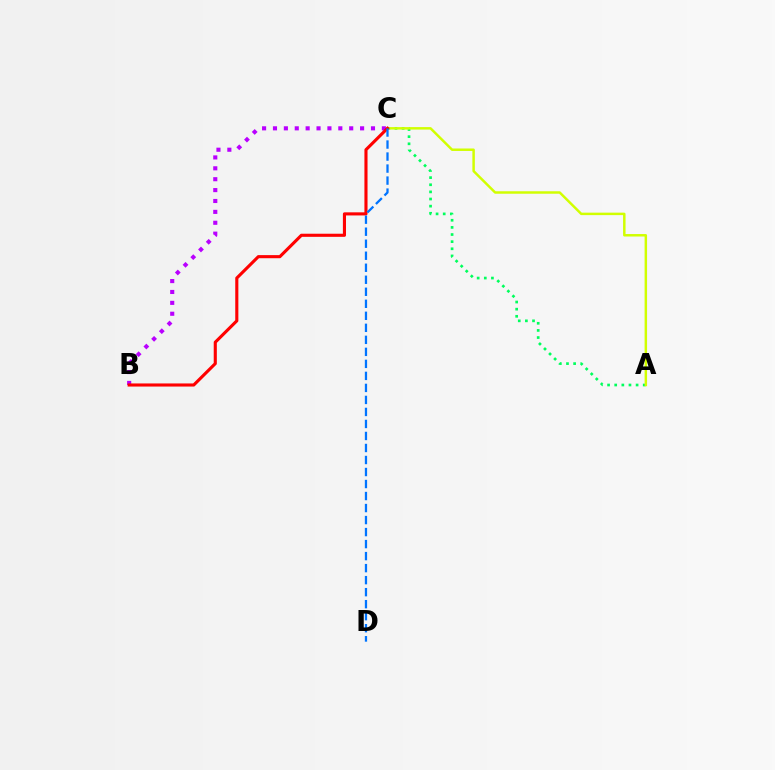{('A', 'C'): [{'color': '#00ff5c', 'line_style': 'dotted', 'thickness': 1.94}, {'color': '#d1ff00', 'line_style': 'solid', 'thickness': 1.78}], ('B', 'C'): [{'color': '#b900ff', 'line_style': 'dotted', 'thickness': 2.96}, {'color': '#ff0000', 'line_style': 'solid', 'thickness': 2.24}], ('C', 'D'): [{'color': '#0074ff', 'line_style': 'dashed', 'thickness': 1.63}]}